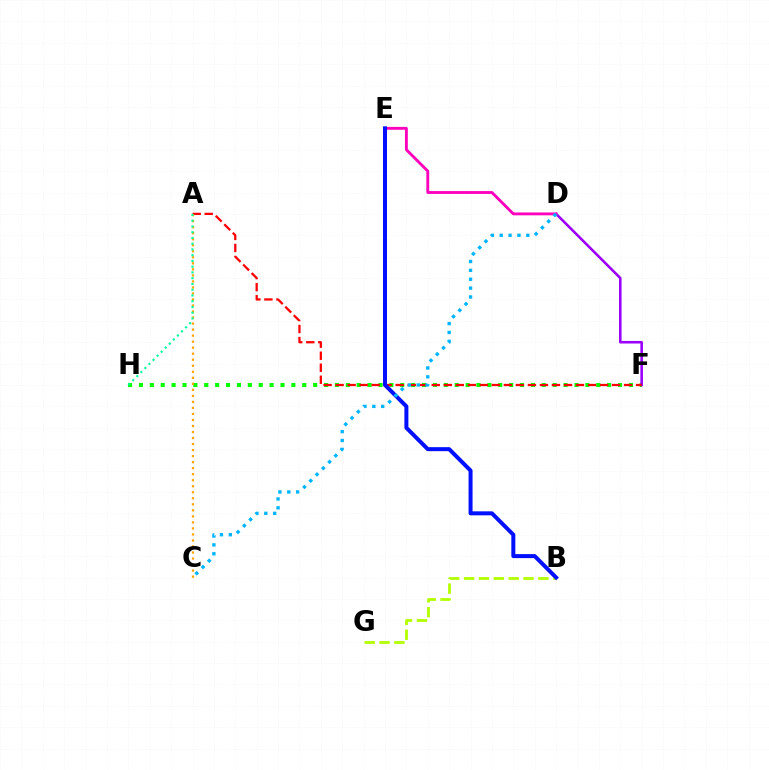{('F', 'H'): [{'color': '#08ff00', 'line_style': 'dotted', 'thickness': 2.96}], ('D', 'F'): [{'color': '#9b00ff', 'line_style': 'solid', 'thickness': 1.86}], ('A', 'F'): [{'color': '#ff0000', 'line_style': 'dashed', 'thickness': 1.63}], ('B', 'G'): [{'color': '#b3ff00', 'line_style': 'dashed', 'thickness': 2.02}], ('D', 'E'): [{'color': '#ff00bd', 'line_style': 'solid', 'thickness': 2.05}], ('A', 'C'): [{'color': '#ffa500', 'line_style': 'dotted', 'thickness': 1.64}], ('B', 'E'): [{'color': '#0010ff', 'line_style': 'solid', 'thickness': 2.88}], ('C', 'D'): [{'color': '#00b5ff', 'line_style': 'dotted', 'thickness': 2.41}], ('A', 'H'): [{'color': '#00ff9d', 'line_style': 'dotted', 'thickness': 1.56}]}